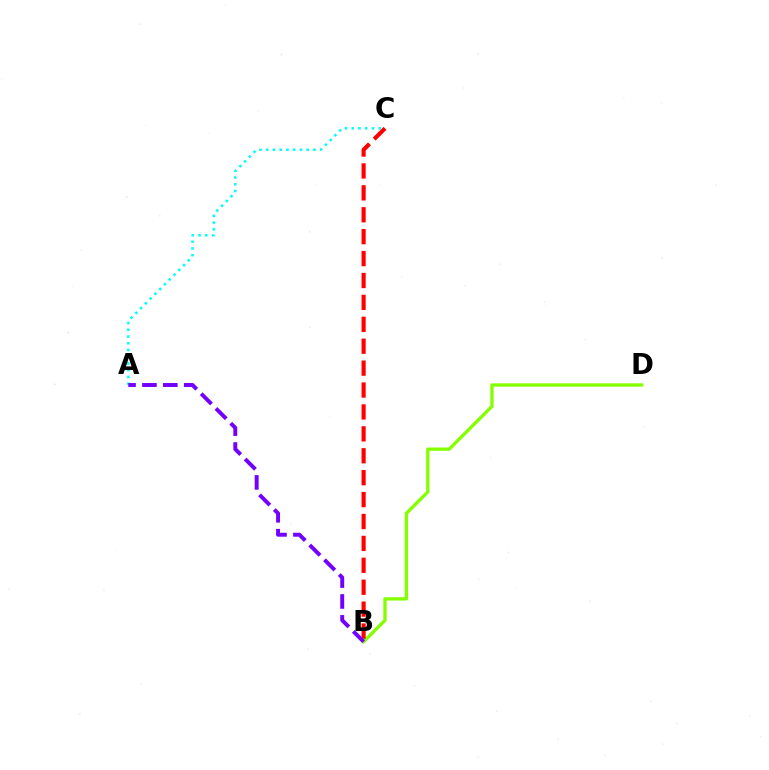{('B', 'D'): [{'color': '#84ff00', 'line_style': 'solid', 'thickness': 2.39}], ('A', 'C'): [{'color': '#00fff6', 'line_style': 'dotted', 'thickness': 1.83}], ('B', 'C'): [{'color': '#ff0000', 'line_style': 'dashed', 'thickness': 2.98}], ('A', 'B'): [{'color': '#7200ff', 'line_style': 'dashed', 'thickness': 2.84}]}